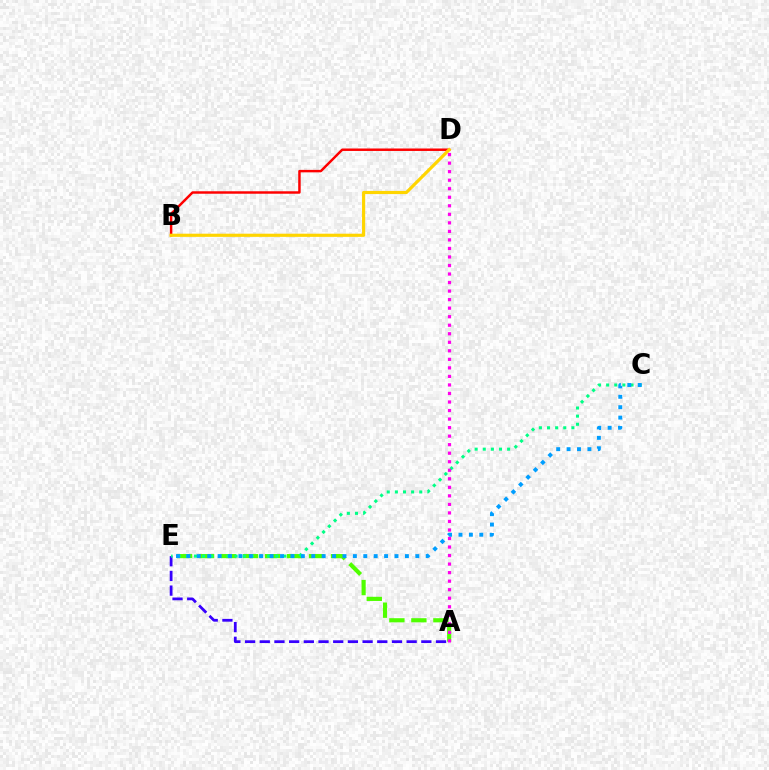{('A', 'E'): [{'color': '#3700ff', 'line_style': 'dashed', 'thickness': 2.0}, {'color': '#4fff00', 'line_style': 'dashed', 'thickness': 2.99}], ('C', 'E'): [{'color': '#00ff86', 'line_style': 'dotted', 'thickness': 2.21}, {'color': '#009eff', 'line_style': 'dotted', 'thickness': 2.83}], ('B', 'D'): [{'color': '#ff0000', 'line_style': 'solid', 'thickness': 1.77}, {'color': '#ffd500', 'line_style': 'solid', 'thickness': 2.27}], ('A', 'D'): [{'color': '#ff00ed', 'line_style': 'dotted', 'thickness': 2.32}]}